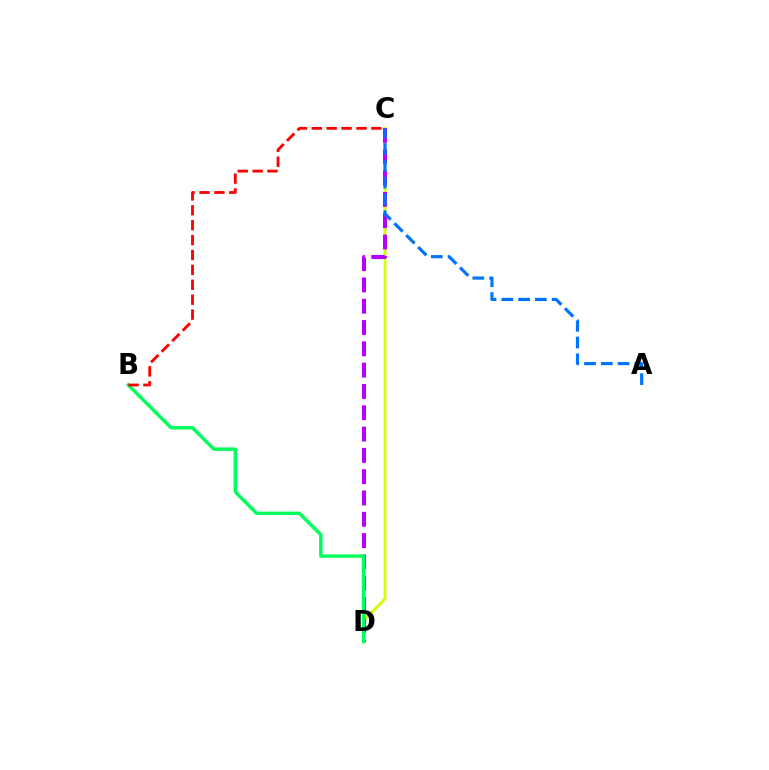{('C', 'D'): [{'color': '#d1ff00', 'line_style': 'solid', 'thickness': 2.03}, {'color': '#b900ff', 'line_style': 'dashed', 'thickness': 2.89}], ('A', 'C'): [{'color': '#0074ff', 'line_style': 'dashed', 'thickness': 2.28}], ('B', 'D'): [{'color': '#00ff5c', 'line_style': 'solid', 'thickness': 2.48}], ('B', 'C'): [{'color': '#ff0000', 'line_style': 'dashed', 'thickness': 2.02}]}